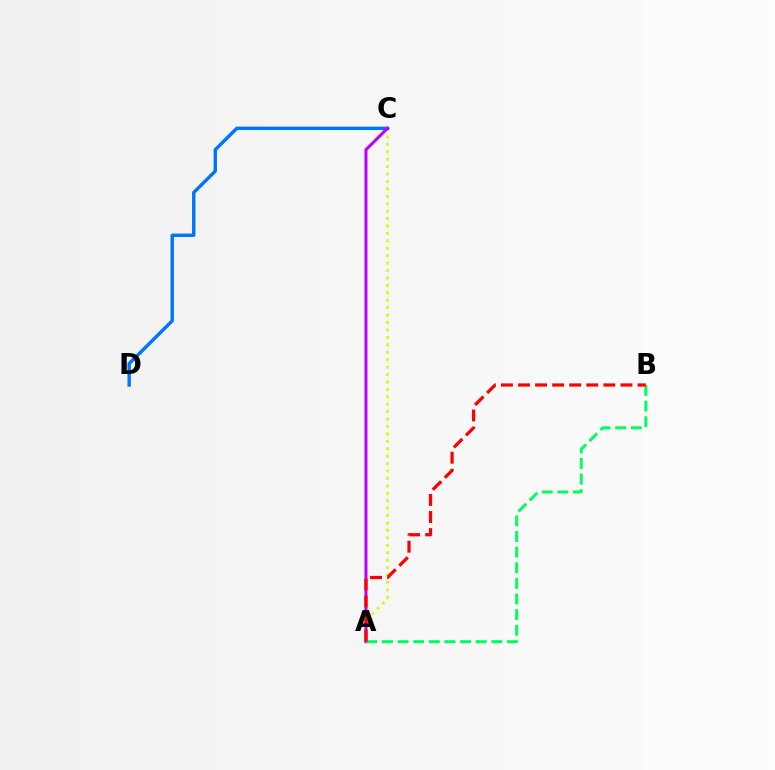{('A', 'C'): [{'color': '#d1ff00', 'line_style': 'dotted', 'thickness': 2.02}, {'color': '#b900ff', 'line_style': 'solid', 'thickness': 2.15}], ('C', 'D'): [{'color': '#0074ff', 'line_style': 'solid', 'thickness': 2.45}], ('A', 'B'): [{'color': '#00ff5c', 'line_style': 'dashed', 'thickness': 2.12}, {'color': '#ff0000', 'line_style': 'dashed', 'thickness': 2.32}]}